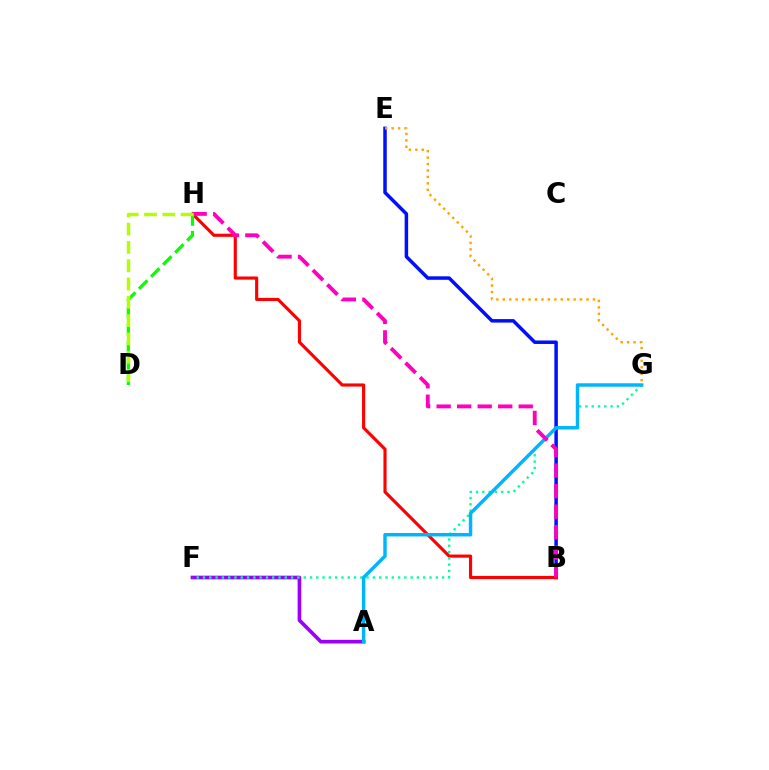{('B', 'E'): [{'color': '#0010ff', 'line_style': 'solid', 'thickness': 2.51}], ('A', 'F'): [{'color': '#9b00ff', 'line_style': 'solid', 'thickness': 2.63}], ('B', 'H'): [{'color': '#ff0000', 'line_style': 'solid', 'thickness': 2.26}, {'color': '#ff00bd', 'line_style': 'dashed', 'thickness': 2.79}], ('F', 'G'): [{'color': '#00ff9d', 'line_style': 'dotted', 'thickness': 1.71}], ('A', 'G'): [{'color': '#00b5ff', 'line_style': 'solid', 'thickness': 2.48}], ('E', 'G'): [{'color': '#ffa500', 'line_style': 'dotted', 'thickness': 1.75}], ('D', 'H'): [{'color': '#08ff00', 'line_style': 'dashed', 'thickness': 2.31}, {'color': '#b3ff00', 'line_style': 'dashed', 'thickness': 2.49}]}